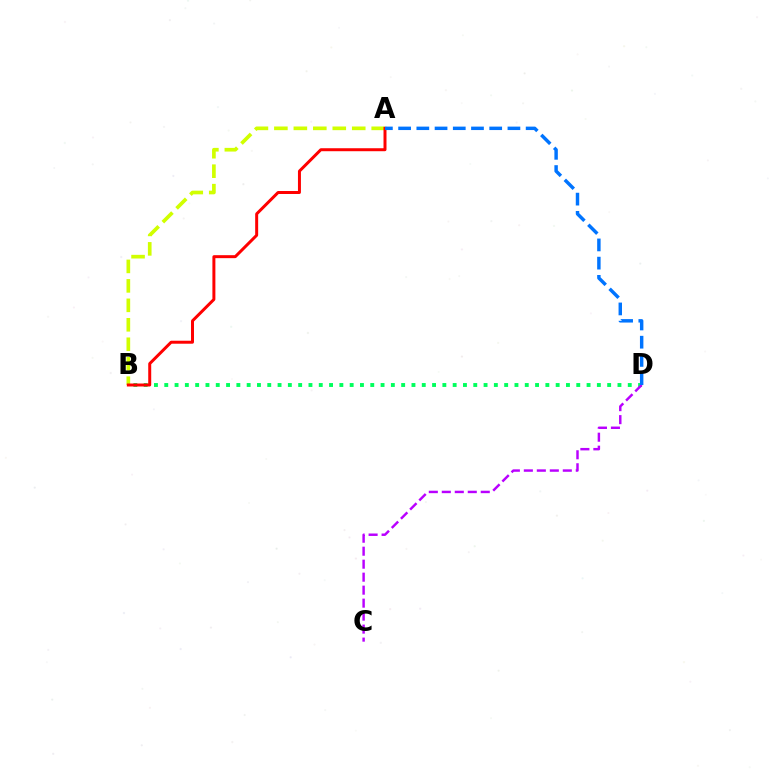{('B', 'D'): [{'color': '#00ff5c', 'line_style': 'dotted', 'thickness': 2.8}], ('C', 'D'): [{'color': '#b900ff', 'line_style': 'dashed', 'thickness': 1.76}], ('A', 'B'): [{'color': '#d1ff00', 'line_style': 'dashed', 'thickness': 2.64}, {'color': '#ff0000', 'line_style': 'solid', 'thickness': 2.15}], ('A', 'D'): [{'color': '#0074ff', 'line_style': 'dashed', 'thickness': 2.47}]}